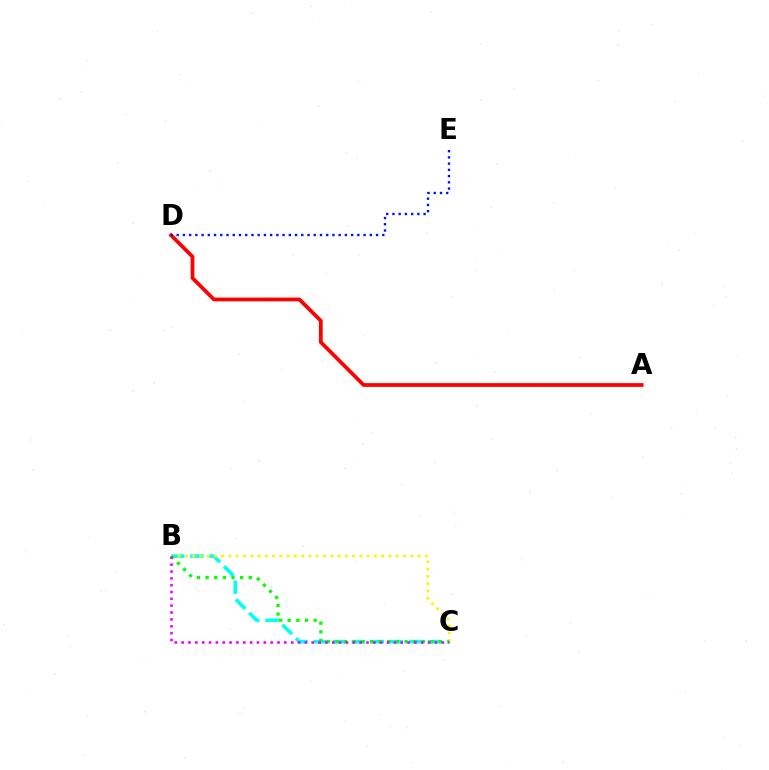{('B', 'C'): [{'color': '#00fff6', 'line_style': 'dashed', 'thickness': 2.59}, {'color': '#fcf500', 'line_style': 'dotted', 'thickness': 1.98}, {'color': '#08ff00', 'line_style': 'dotted', 'thickness': 2.35}, {'color': '#ee00ff', 'line_style': 'dotted', 'thickness': 1.86}], ('A', 'D'): [{'color': '#ff0000', 'line_style': 'solid', 'thickness': 2.7}], ('D', 'E'): [{'color': '#0010ff', 'line_style': 'dotted', 'thickness': 1.69}]}